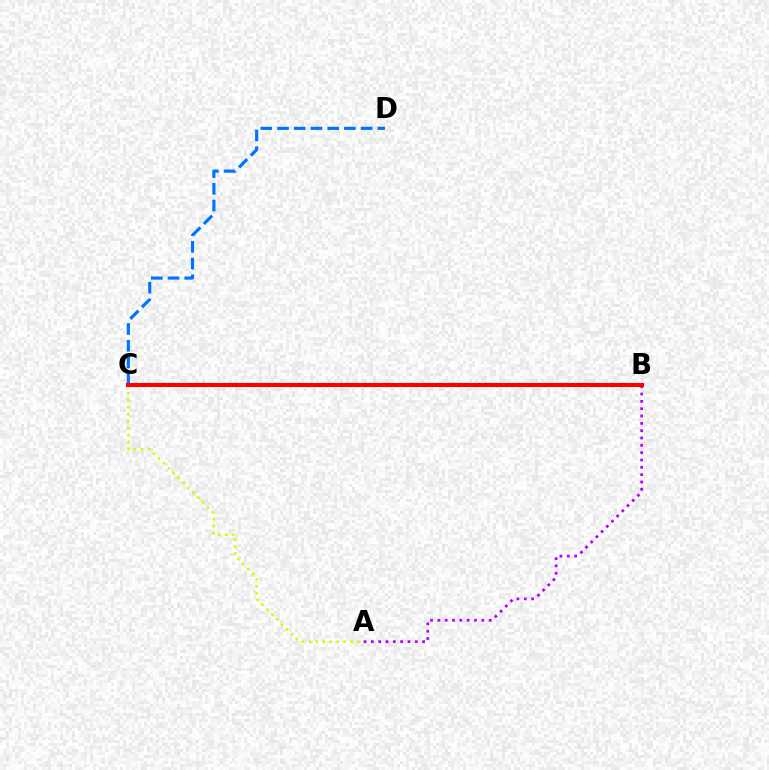{('B', 'C'): [{'color': '#00ff5c', 'line_style': 'dotted', 'thickness': 2.89}, {'color': '#ff0000', 'line_style': 'solid', 'thickness': 2.94}], ('A', 'B'): [{'color': '#b900ff', 'line_style': 'dotted', 'thickness': 1.99}], ('C', 'D'): [{'color': '#0074ff', 'line_style': 'dashed', 'thickness': 2.27}], ('A', 'C'): [{'color': '#d1ff00', 'line_style': 'dotted', 'thickness': 1.89}]}